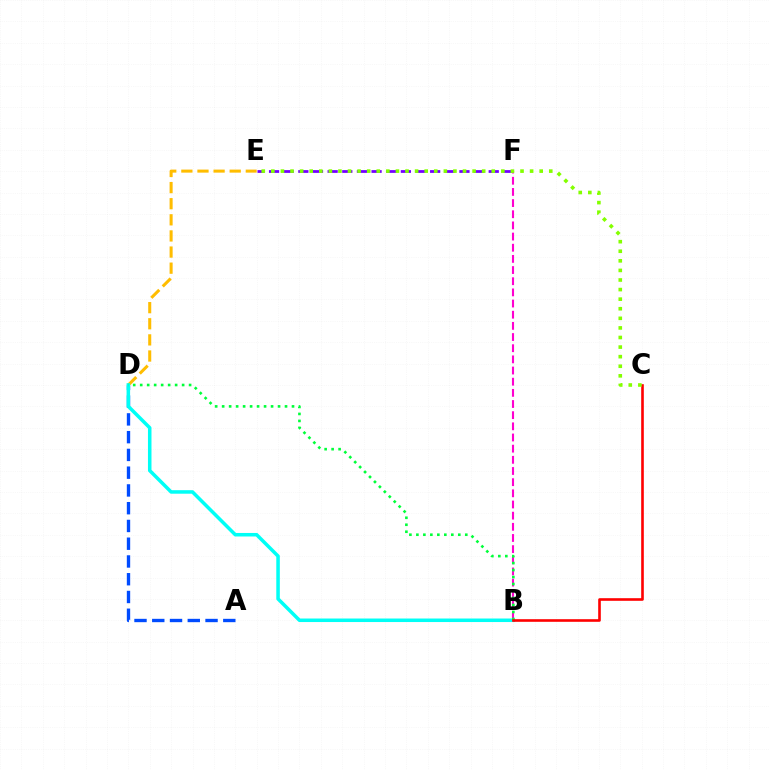{('D', 'E'): [{'color': '#ffbd00', 'line_style': 'dashed', 'thickness': 2.19}], ('B', 'F'): [{'color': '#ff00cf', 'line_style': 'dashed', 'thickness': 1.52}], ('E', 'F'): [{'color': '#7200ff', 'line_style': 'dashed', 'thickness': 1.99}], ('A', 'D'): [{'color': '#004bff', 'line_style': 'dashed', 'thickness': 2.41}], ('B', 'D'): [{'color': '#00fff6', 'line_style': 'solid', 'thickness': 2.54}, {'color': '#00ff39', 'line_style': 'dotted', 'thickness': 1.9}], ('B', 'C'): [{'color': '#ff0000', 'line_style': 'solid', 'thickness': 1.89}], ('C', 'E'): [{'color': '#84ff00', 'line_style': 'dotted', 'thickness': 2.6}]}